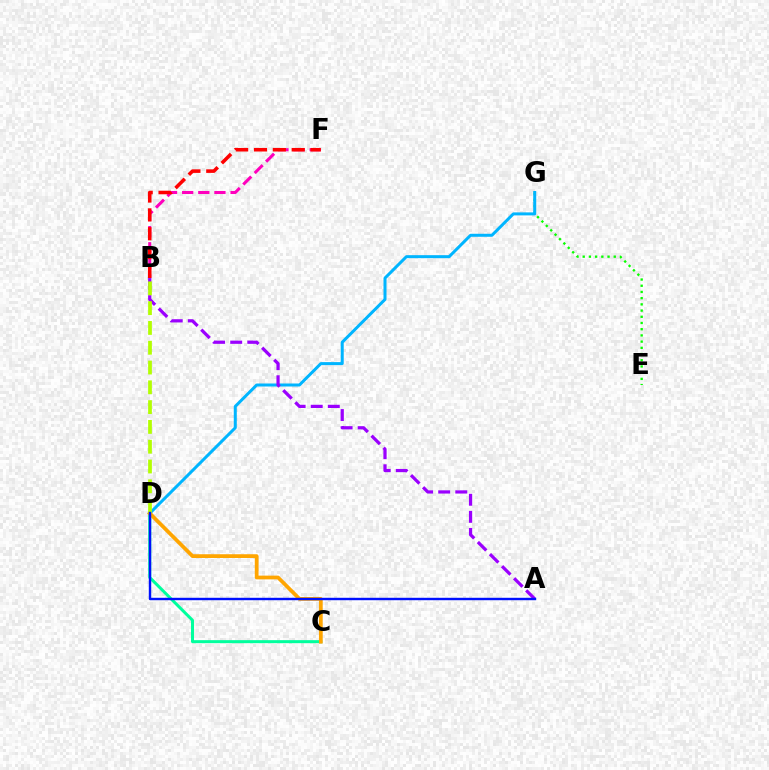{('B', 'F'): [{'color': '#ff00bd', 'line_style': 'dashed', 'thickness': 2.19}, {'color': '#ff0000', 'line_style': 'dashed', 'thickness': 2.56}], ('E', 'G'): [{'color': '#08ff00', 'line_style': 'dotted', 'thickness': 1.69}], ('C', 'D'): [{'color': '#00ff9d', 'line_style': 'solid', 'thickness': 2.18}, {'color': '#ffa500', 'line_style': 'solid', 'thickness': 2.7}], ('D', 'G'): [{'color': '#00b5ff', 'line_style': 'solid', 'thickness': 2.16}], ('A', 'B'): [{'color': '#9b00ff', 'line_style': 'dashed', 'thickness': 2.32}], ('B', 'D'): [{'color': '#b3ff00', 'line_style': 'dashed', 'thickness': 2.69}], ('A', 'D'): [{'color': '#0010ff', 'line_style': 'solid', 'thickness': 1.75}]}